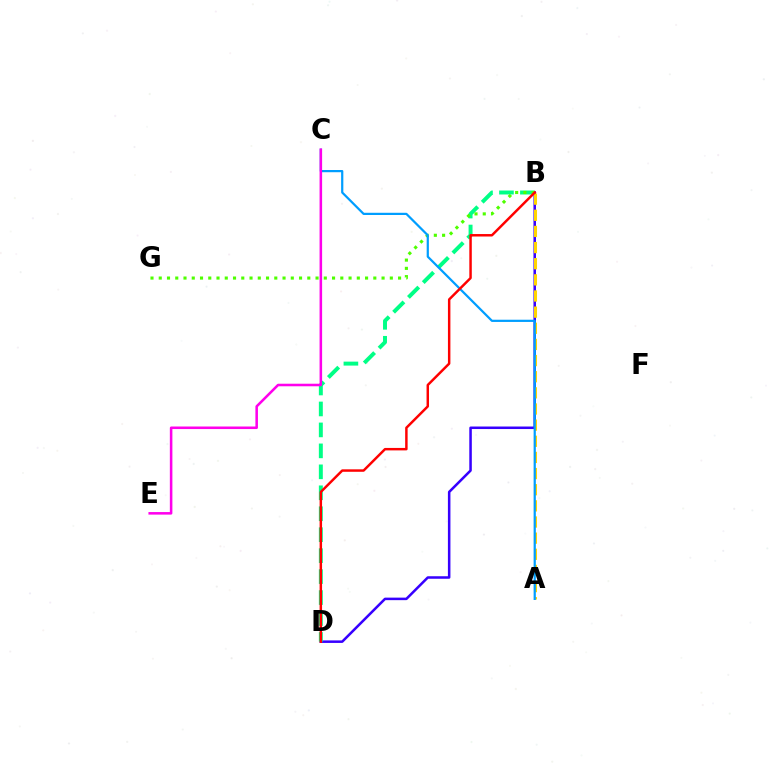{('B', 'D'): [{'color': '#3700ff', 'line_style': 'solid', 'thickness': 1.82}, {'color': '#00ff86', 'line_style': 'dashed', 'thickness': 2.85}, {'color': '#ff0000', 'line_style': 'solid', 'thickness': 1.78}], ('B', 'G'): [{'color': '#4fff00', 'line_style': 'dotted', 'thickness': 2.24}], ('A', 'B'): [{'color': '#ffd500', 'line_style': 'dashed', 'thickness': 2.19}], ('A', 'C'): [{'color': '#009eff', 'line_style': 'solid', 'thickness': 1.6}], ('C', 'E'): [{'color': '#ff00ed', 'line_style': 'solid', 'thickness': 1.84}]}